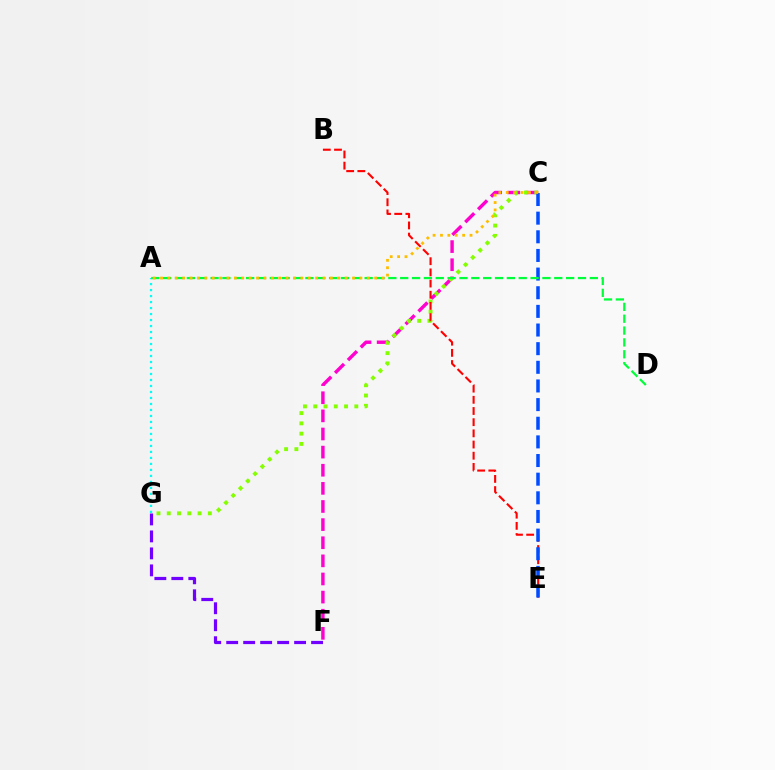{('A', 'G'): [{'color': '#00fff6', 'line_style': 'dotted', 'thickness': 1.63}], ('C', 'F'): [{'color': '#ff00cf', 'line_style': 'dashed', 'thickness': 2.46}], ('C', 'G'): [{'color': '#84ff00', 'line_style': 'dotted', 'thickness': 2.79}], ('B', 'E'): [{'color': '#ff0000', 'line_style': 'dashed', 'thickness': 1.52}], ('C', 'E'): [{'color': '#004bff', 'line_style': 'dashed', 'thickness': 2.53}], ('A', 'D'): [{'color': '#00ff39', 'line_style': 'dashed', 'thickness': 1.61}], ('A', 'C'): [{'color': '#ffbd00', 'line_style': 'dotted', 'thickness': 2.01}], ('F', 'G'): [{'color': '#7200ff', 'line_style': 'dashed', 'thickness': 2.31}]}